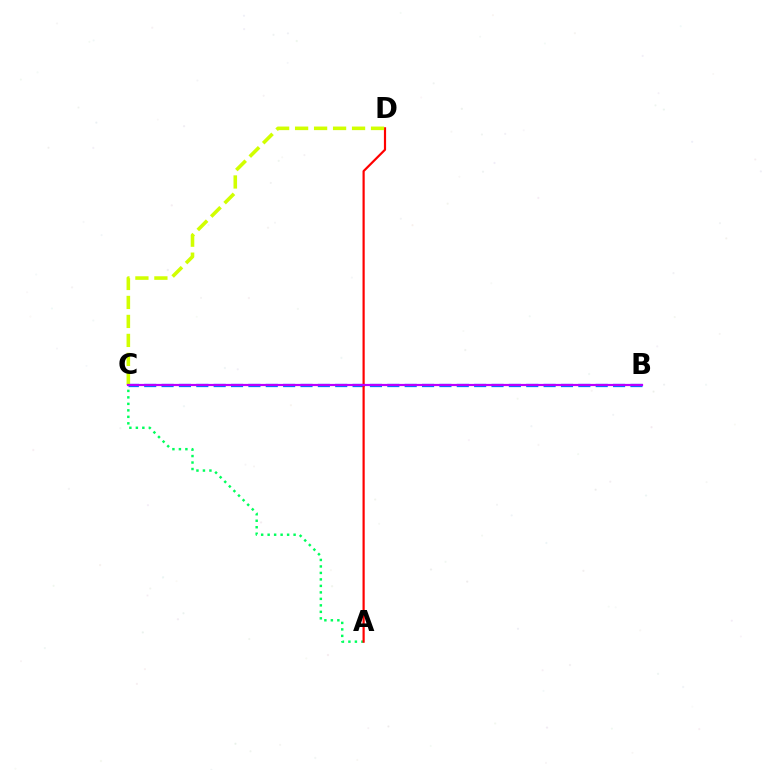{('B', 'C'): [{'color': '#0074ff', 'line_style': 'dashed', 'thickness': 2.36}, {'color': '#b900ff', 'line_style': 'solid', 'thickness': 1.59}], ('A', 'C'): [{'color': '#00ff5c', 'line_style': 'dotted', 'thickness': 1.76}], ('A', 'D'): [{'color': '#ff0000', 'line_style': 'solid', 'thickness': 1.58}], ('C', 'D'): [{'color': '#d1ff00', 'line_style': 'dashed', 'thickness': 2.58}]}